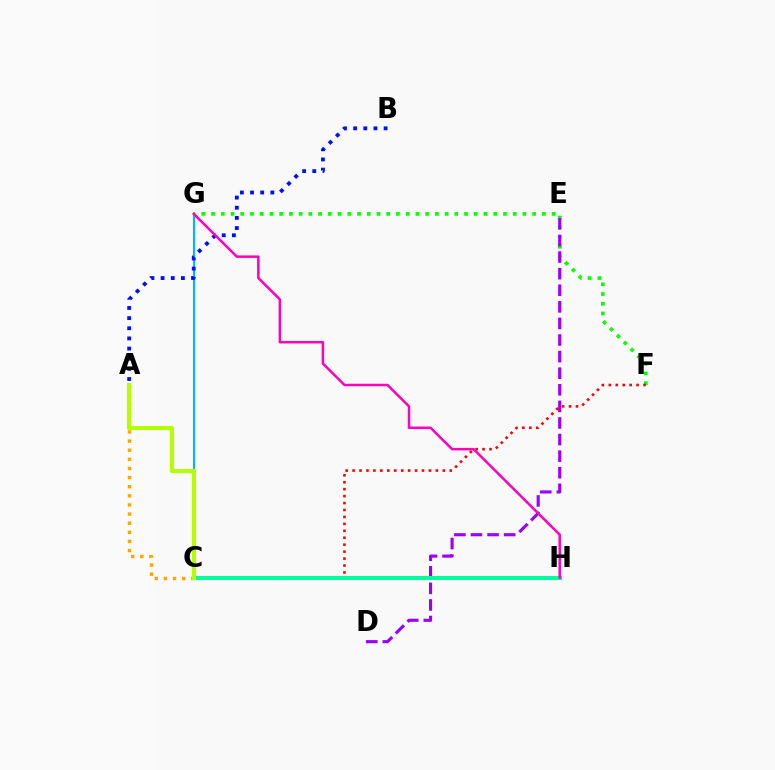{('F', 'G'): [{'color': '#08ff00', 'line_style': 'dotted', 'thickness': 2.64}], ('D', 'E'): [{'color': '#9b00ff', 'line_style': 'dashed', 'thickness': 2.25}], ('C', 'F'): [{'color': '#ff0000', 'line_style': 'dotted', 'thickness': 1.89}], ('C', 'G'): [{'color': '#00b5ff', 'line_style': 'solid', 'thickness': 1.54}], ('A', 'C'): [{'color': '#ffa500', 'line_style': 'dotted', 'thickness': 2.48}, {'color': '#b3ff00', 'line_style': 'solid', 'thickness': 2.95}], ('A', 'B'): [{'color': '#0010ff', 'line_style': 'dotted', 'thickness': 2.76}], ('C', 'H'): [{'color': '#00ff9d', 'line_style': 'solid', 'thickness': 2.86}], ('G', 'H'): [{'color': '#ff00bd', 'line_style': 'solid', 'thickness': 1.8}]}